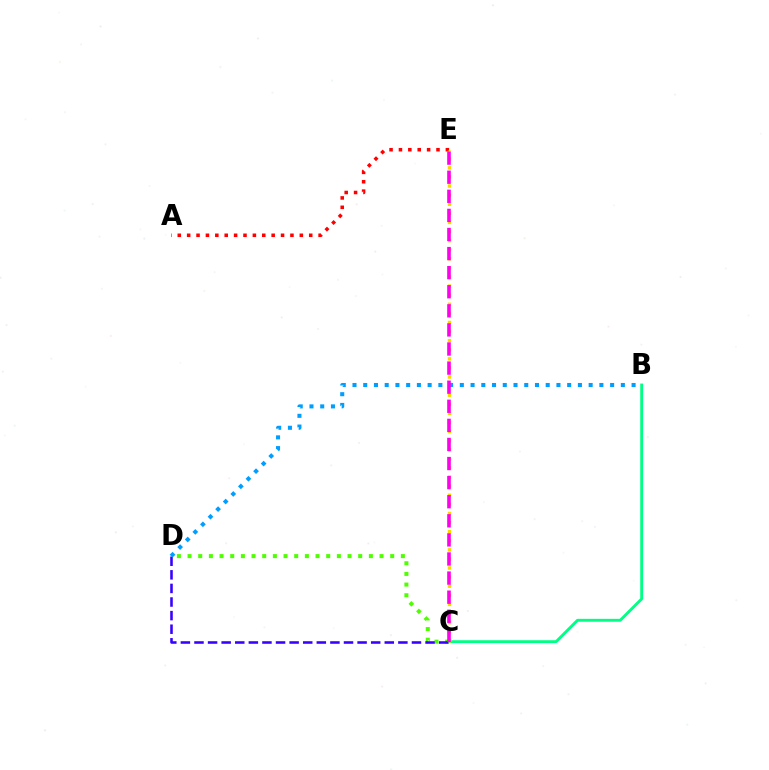{('A', 'E'): [{'color': '#ff0000', 'line_style': 'dotted', 'thickness': 2.55}], ('C', 'D'): [{'color': '#4fff00', 'line_style': 'dotted', 'thickness': 2.9}, {'color': '#3700ff', 'line_style': 'dashed', 'thickness': 1.85}], ('B', 'C'): [{'color': '#00ff86', 'line_style': 'solid', 'thickness': 2.07}], ('C', 'E'): [{'color': '#ffd500', 'line_style': 'dotted', 'thickness': 2.47}, {'color': '#ff00ed', 'line_style': 'dashed', 'thickness': 2.59}], ('B', 'D'): [{'color': '#009eff', 'line_style': 'dotted', 'thickness': 2.92}]}